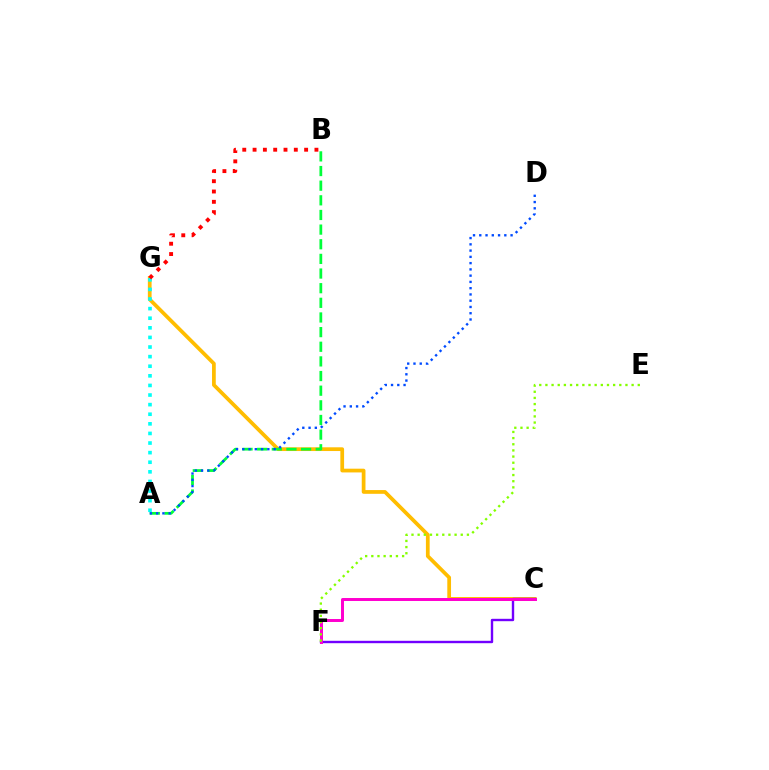{('C', 'G'): [{'color': '#ffbd00', 'line_style': 'solid', 'thickness': 2.69}], ('A', 'B'): [{'color': '#00ff39', 'line_style': 'dashed', 'thickness': 1.99}], ('A', 'D'): [{'color': '#004bff', 'line_style': 'dotted', 'thickness': 1.7}], ('C', 'F'): [{'color': '#7200ff', 'line_style': 'solid', 'thickness': 1.72}, {'color': '#ff00cf', 'line_style': 'solid', 'thickness': 2.14}], ('A', 'G'): [{'color': '#00fff6', 'line_style': 'dotted', 'thickness': 2.61}], ('E', 'F'): [{'color': '#84ff00', 'line_style': 'dotted', 'thickness': 1.67}], ('B', 'G'): [{'color': '#ff0000', 'line_style': 'dotted', 'thickness': 2.8}]}